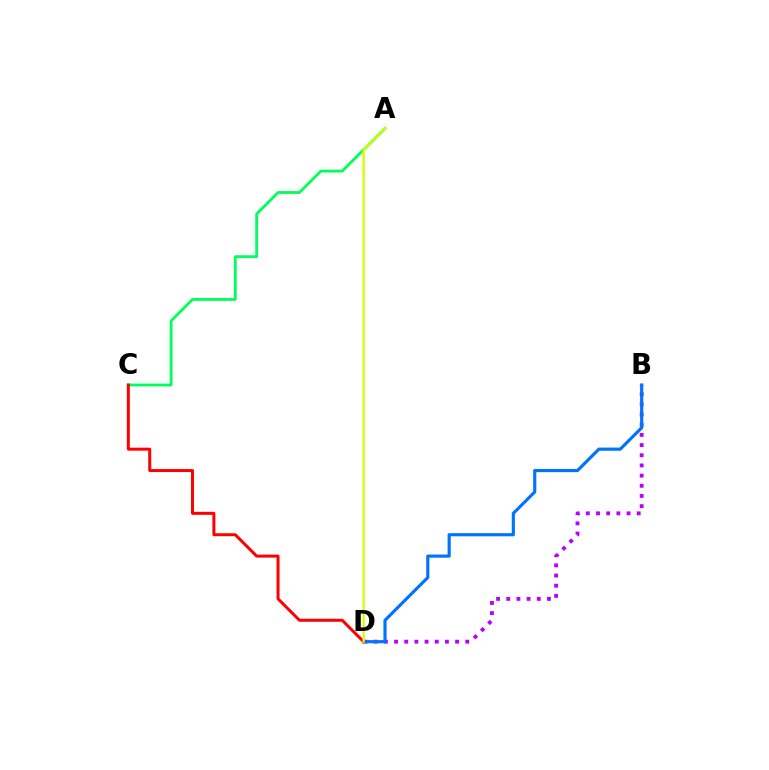{('A', 'C'): [{'color': '#00ff5c', 'line_style': 'solid', 'thickness': 2.04}], ('B', 'D'): [{'color': '#b900ff', 'line_style': 'dotted', 'thickness': 2.76}, {'color': '#0074ff', 'line_style': 'solid', 'thickness': 2.28}], ('C', 'D'): [{'color': '#ff0000', 'line_style': 'solid', 'thickness': 2.15}], ('A', 'D'): [{'color': '#d1ff00', 'line_style': 'solid', 'thickness': 1.69}]}